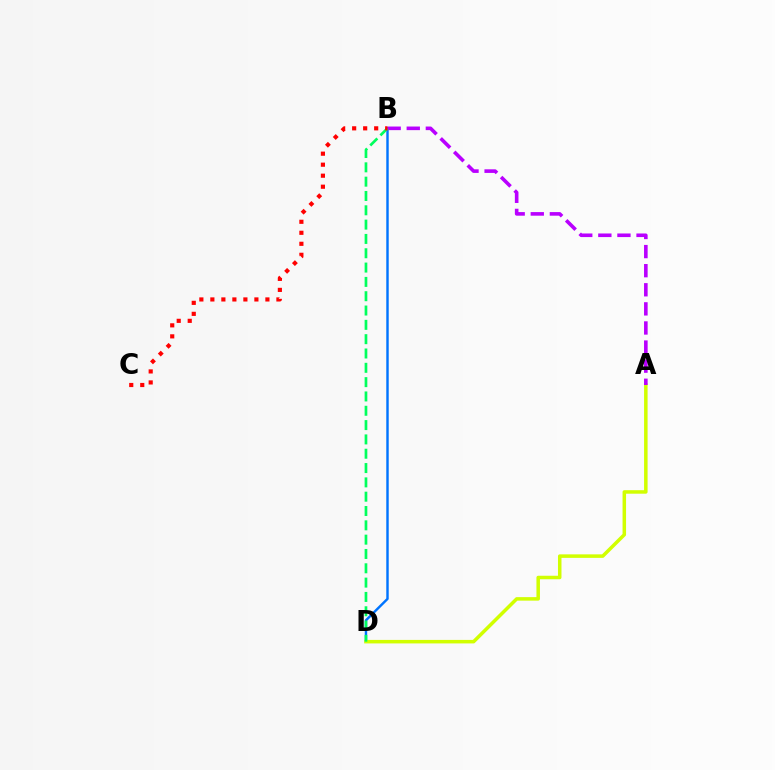{('B', 'D'): [{'color': '#0074ff', 'line_style': 'solid', 'thickness': 1.75}, {'color': '#00ff5c', 'line_style': 'dashed', 'thickness': 1.95}], ('A', 'D'): [{'color': '#d1ff00', 'line_style': 'solid', 'thickness': 2.53}], ('A', 'B'): [{'color': '#b900ff', 'line_style': 'dashed', 'thickness': 2.59}], ('B', 'C'): [{'color': '#ff0000', 'line_style': 'dotted', 'thickness': 2.99}]}